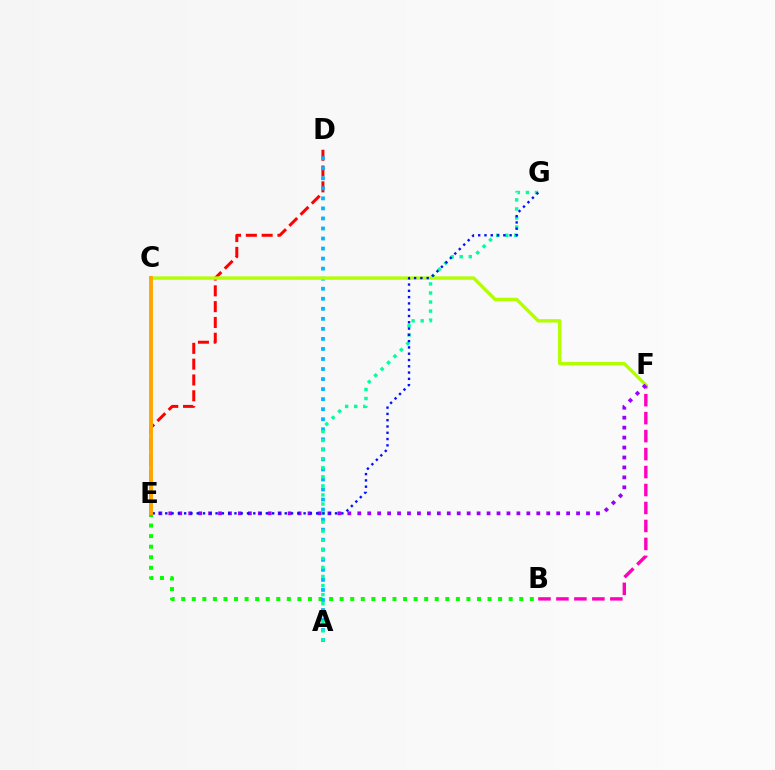{('D', 'E'): [{'color': '#ff0000', 'line_style': 'dashed', 'thickness': 2.15}], ('B', 'F'): [{'color': '#ff00bd', 'line_style': 'dashed', 'thickness': 2.44}], ('B', 'E'): [{'color': '#08ff00', 'line_style': 'dotted', 'thickness': 2.87}], ('A', 'D'): [{'color': '#00b5ff', 'line_style': 'dotted', 'thickness': 2.73}], ('A', 'G'): [{'color': '#00ff9d', 'line_style': 'dotted', 'thickness': 2.46}], ('C', 'F'): [{'color': '#b3ff00', 'line_style': 'solid', 'thickness': 2.44}], ('E', 'F'): [{'color': '#9b00ff', 'line_style': 'dotted', 'thickness': 2.7}], ('E', 'G'): [{'color': '#0010ff', 'line_style': 'dotted', 'thickness': 1.71}], ('C', 'E'): [{'color': '#ffa500', 'line_style': 'solid', 'thickness': 2.8}]}